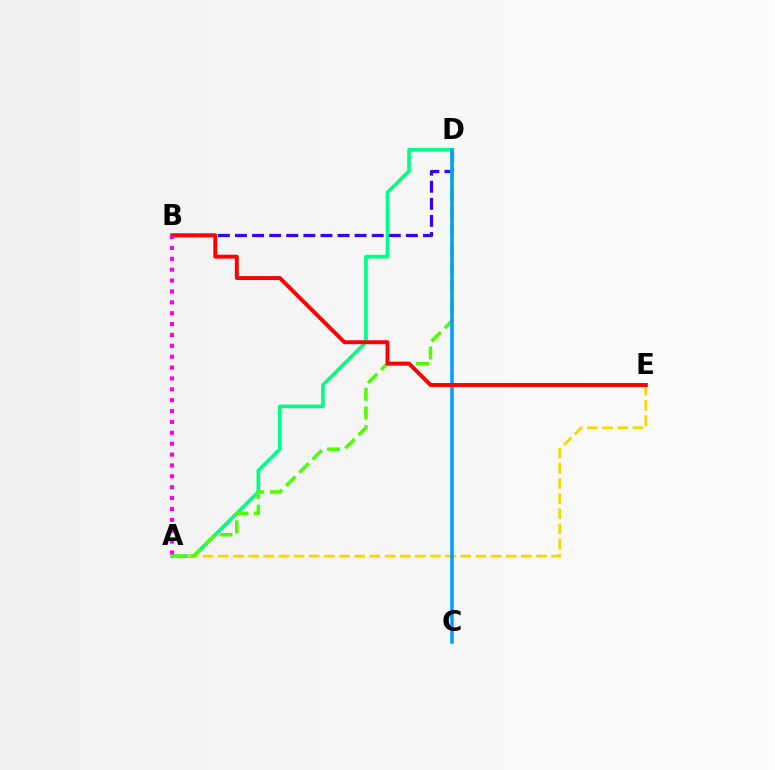{('A', 'D'): [{'color': '#00ff86', 'line_style': 'solid', 'thickness': 2.65}, {'color': '#4fff00', 'line_style': 'dashed', 'thickness': 2.54}], ('B', 'D'): [{'color': '#3700ff', 'line_style': 'dashed', 'thickness': 2.32}], ('A', 'E'): [{'color': '#ffd500', 'line_style': 'dashed', 'thickness': 2.06}], ('C', 'D'): [{'color': '#009eff', 'line_style': 'solid', 'thickness': 2.54}], ('B', 'E'): [{'color': '#ff0000', 'line_style': 'solid', 'thickness': 2.83}], ('A', 'B'): [{'color': '#ff00ed', 'line_style': 'dotted', 'thickness': 2.95}]}